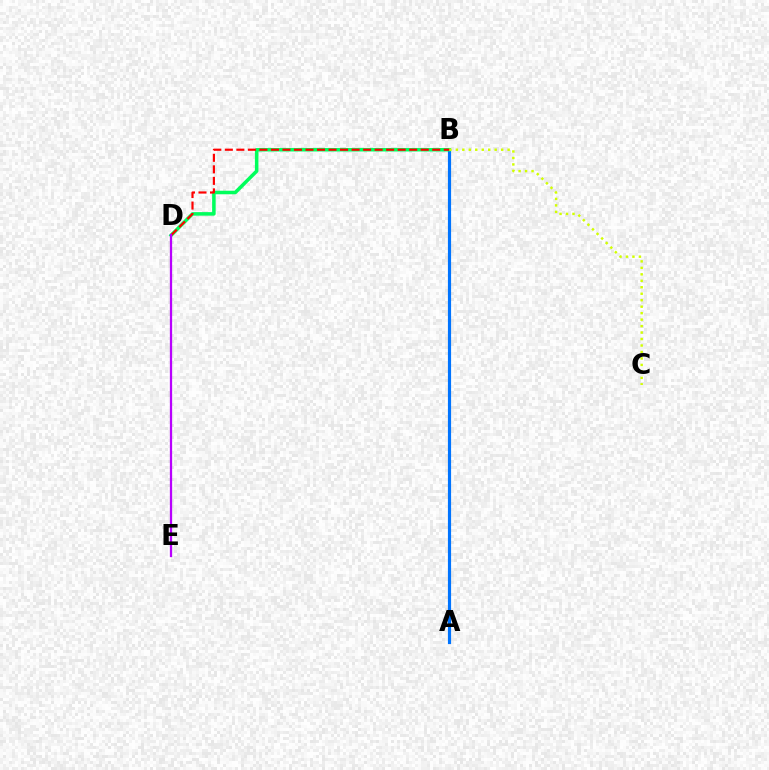{('A', 'B'): [{'color': '#0074ff', 'line_style': 'solid', 'thickness': 2.28}], ('B', 'D'): [{'color': '#00ff5c', 'line_style': 'solid', 'thickness': 2.54}, {'color': '#ff0000', 'line_style': 'dashed', 'thickness': 1.57}], ('B', 'C'): [{'color': '#d1ff00', 'line_style': 'dotted', 'thickness': 1.76}], ('D', 'E'): [{'color': '#b900ff', 'line_style': 'solid', 'thickness': 1.63}]}